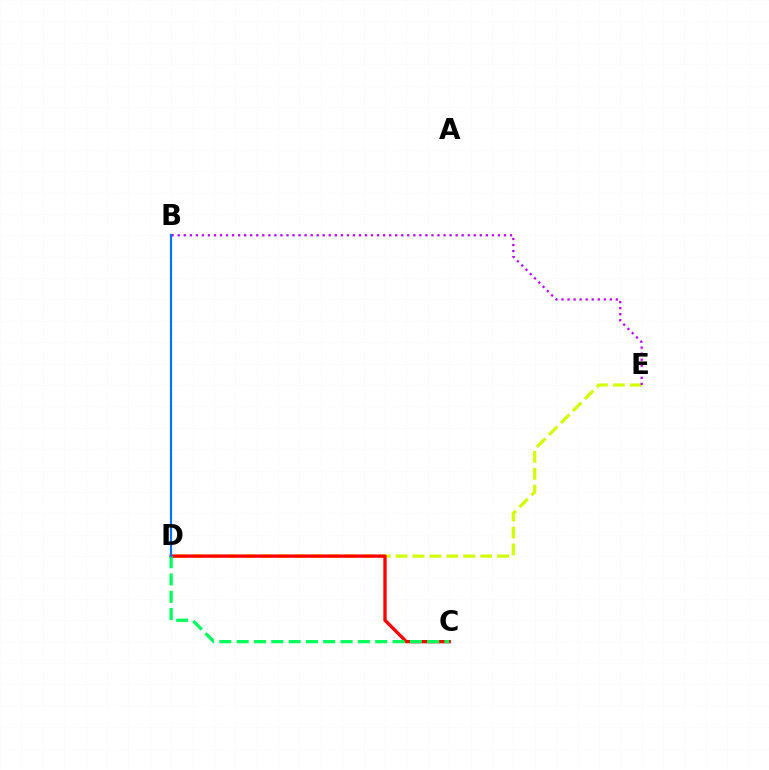{('D', 'E'): [{'color': '#d1ff00', 'line_style': 'dashed', 'thickness': 2.3}], ('C', 'D'): [{'color': '#ff0000', 'line_style': 'solid', 'thickness': 2.39}, {'color': '#00ff5c', 'line_style': 'dashed', 'thickness': 2.35}], ('B', 'E'): [{'color': '#b900ff', 'line_style': 'dotted', 'thickness': 1.64}], ('B', 'D'): [{'color': '#0074ff', 'line_style': 'solid', 'thickness': 1.58}]}